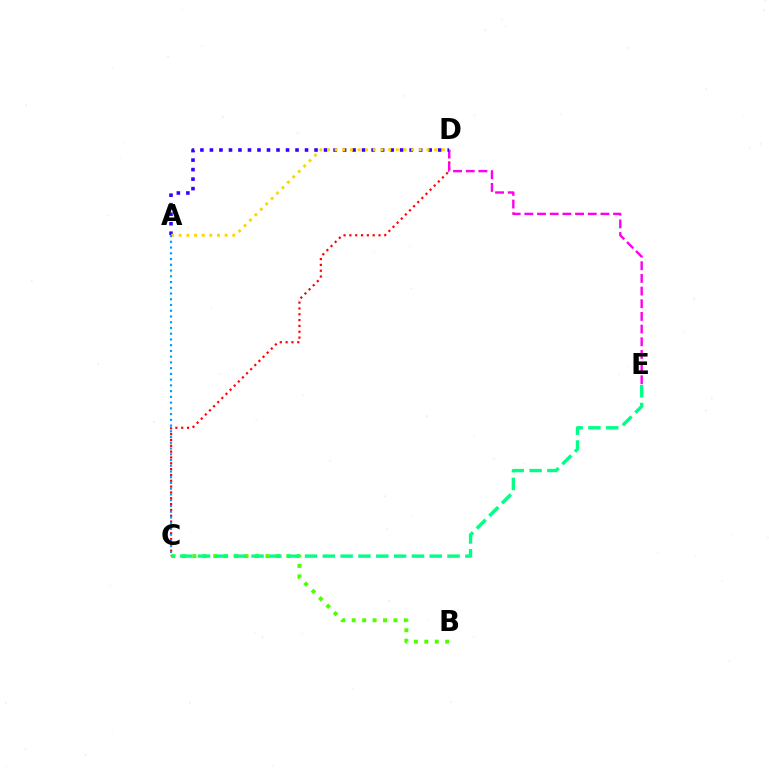{('C', 'D'): [{'color': '#ff0000', 'line_style': 'dotted', 'thickness': 1.58}], ('D', 'E'): [{'color': '#ff00ed', 'line_style': 'dashed', 'thickness': 1.72}], ('A', 'D'): [{'color': '#3700ff', 'line_style': 'dotted', 'thickness': 2.58}, {'color': '#ffd500', 'line_style': 'dotted', 'thickness': 2.08}], ('B', 'C'): [{'color': '#4fff00', 'line_style': 'dotted', 'thickness': 2.84}], ('C', 'E'): [{'color': '#00ff86', 'line_style': 'dashed', 'thickness': 2.42}], ('A', 'C'): [{'color': '#009eff', 'line_style': 'dotted', 'thickness': 1.56}]}